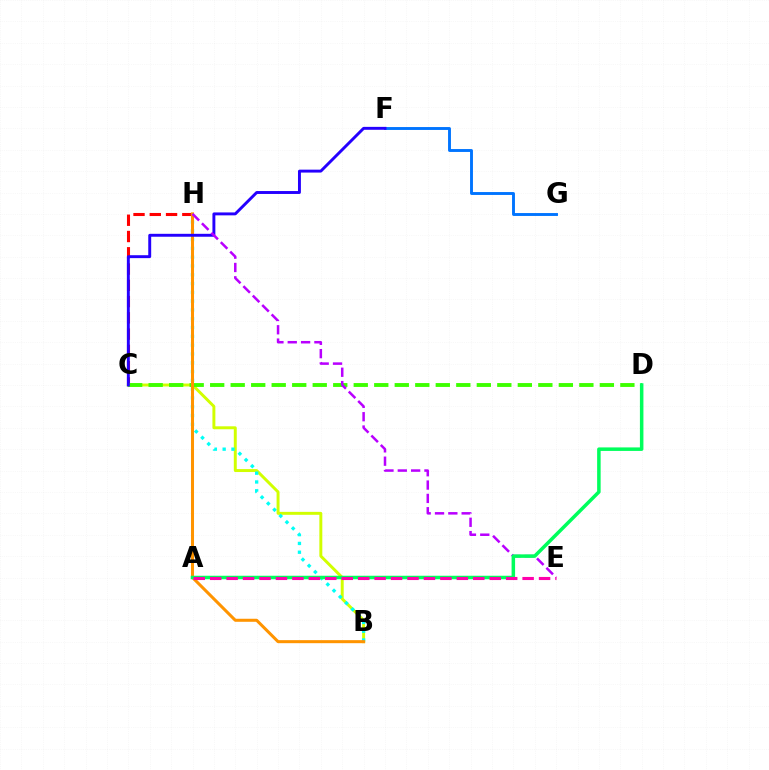{('B', 'C'): [{'color': '#d1ff00', 'line_style': 'solid', 'thickness': 2.12}], ('C', 'H'): [{'color': '#ff0000', 'line_style': 'dashed', 'thickness': 2.21}], ('F', 'G'): [{'color': '#0074ff', 'line_style': 'solid', 'thickness': 2.09}], ('B', 'H'): [{'color': '#00fff6', 'line_style': 'dotted', 'thickness': 2.39}, {'color': '#ff9400', 'line_style': 'solid', 'thickness': 2.18}], ('C', 'D'): [{'color': '#3dff00', 'line_style': 'dashed', 'thickness': 2.79}], ('C', 'F'): [{'color': '#2500ff', 'line_style': 'solid', 'thickness': 2.1}], ('E', 'H'): [{'color': '#b900ff', 'line_style': 'dashed', 'thickness': 1.81}], ('A', 'D'): [{'color': '#00ff5c', 'line_style': 'solid', 'thickness': 2.53}], ('A', 'E'): [{'color': '#ff00ac', 'line_style': 'dashed', 'thickness': 2.23}]}